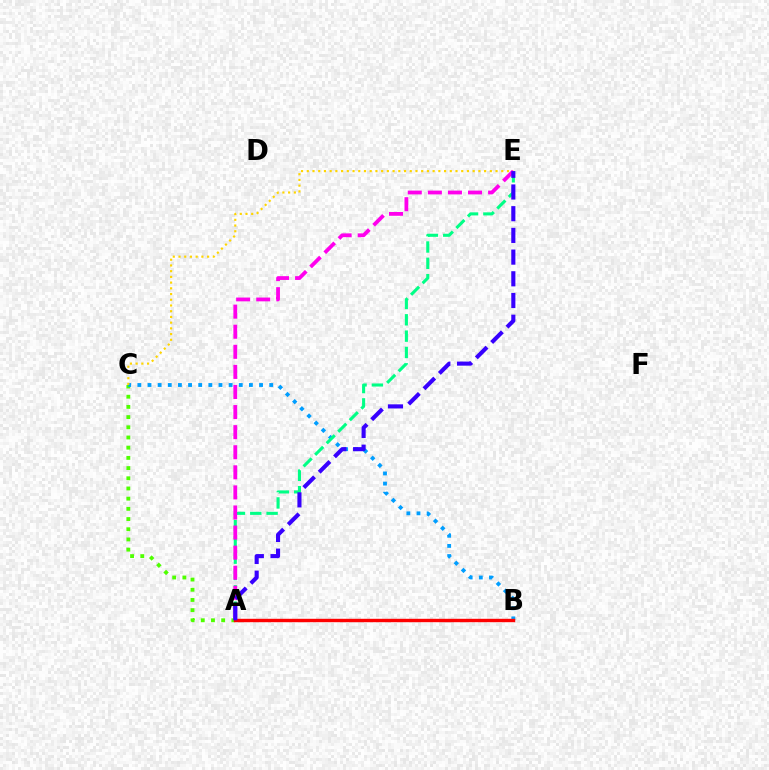{('A', 'C'): [{'color': '#4fff00', 'line_style': 'dotted', 'thickness': 2.77}], ('B', 'C'): [{'color': '#009eff', 'line_style': 'dotted', 'thickness': 2.76}], ('A', 'E'): [{'color': '#00ff86', 'line_style': 'dashed', 'thickness': 2.22}, {'color': '#ff00ed', 'line_style': 'dashed', 'thickness': 2.73}, {'color': '#3700ff', 'line_style': 'dashed', 'thickness': 2.95}], ('C', 'E'): [{'color': '#ffd500', 'line_style': 'dotted', 'thickness': 1.55}], ('A', 'B'): [{'color': '#ff0000', 'line_style': 'solid', 'thickness': 2.45}]}